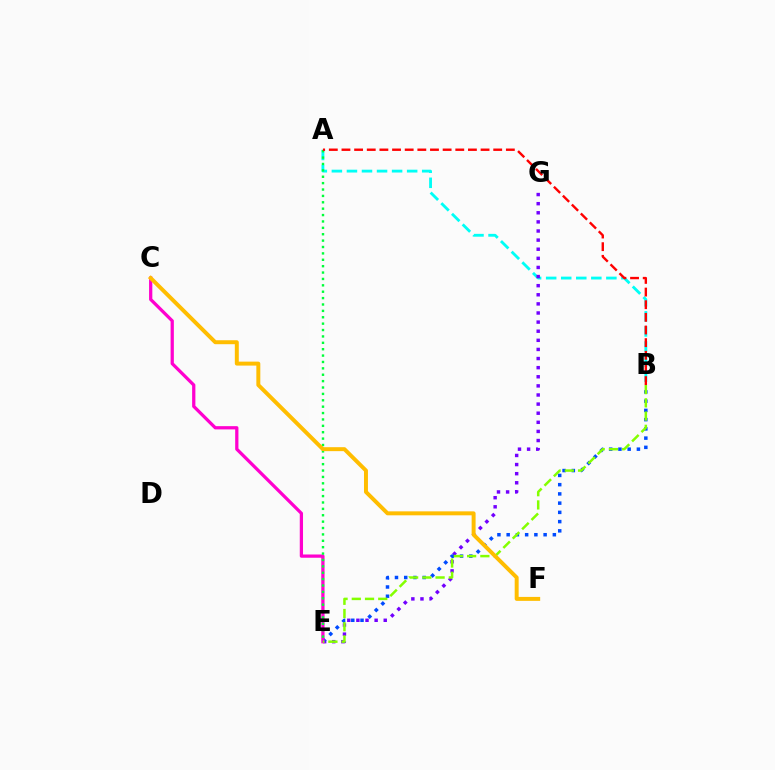{('A', 'B'): [{'color': '#00fff6', 'line_style': 'dashed', 'thickness': 2.04}, {'color': '#ff0000', 'line_style': 'dashed', 'thickness': 1.72}], ('E', 'G'): [{'color': '#7200ff', 'line_style': 'dotted', 'thickness': 2.48}], ('B', 'E'): [{'color': '#004bff', 'line_style': 'dotted', 'thickness': 2.51}, {'color': '#84ff00', 'line_style': 'dashed', 'thickness': 1.8}], ('C', 'E'): [{'color': '#ff00cf', 'line_style': 'solid', 'thickness': 2.34}], ('A', 'E'): [{'color': '#00ff39', 'line_style': 'dotted', 'thickness': 1.74}], ('C', 'F'): [{'color': '#ffbd00', 'line_style': 'solid', 'thickness': 2.85}]}